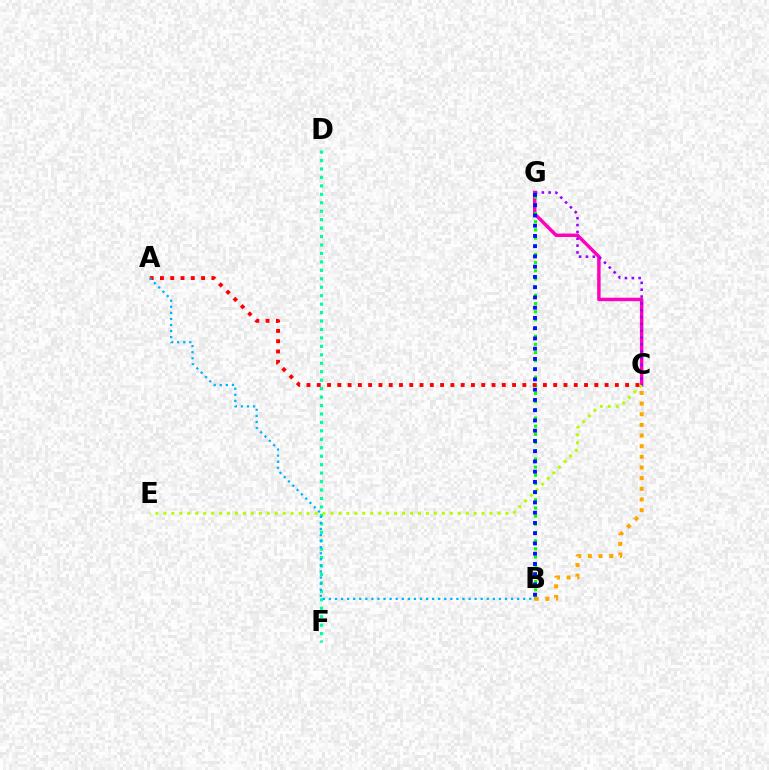{('C', 'G'): [{'color': '#ff00bd', 'line_style': 'solid', 'thickness': 2.49}, {'color': '#9b00ff', 'line_style': 'dotted', 'thickness': 1.86}], ('C', 'E'): [{'color': '#b3ff00', 'line_style': 'dotted', 'thickness': 2.16}], ('D', 'F'): [{'color': '#00ff9d', 'line_style': 'dotted', 'thickness': 2.3}], ('B', 'G'): [{'color': '#08ff00', 'line_style': 'dotted', 'thickness': 2.22}, {'color': '#0010ff', 'line_style': 'dotted', 'thickness': 2.78}], ('B', 'C'): [{'color': '#ffa500', 'line_style': 'dotted', 'thickness': 2.9}], ('A', 'C'): [{'color': '#ff0000', 'line_style': 'dotted', 'thickness': 2.79}], ('A', 'B'): [{'color': '#00b5ff', 'line_style': 'dotted', 'thickness': 1.65}]}